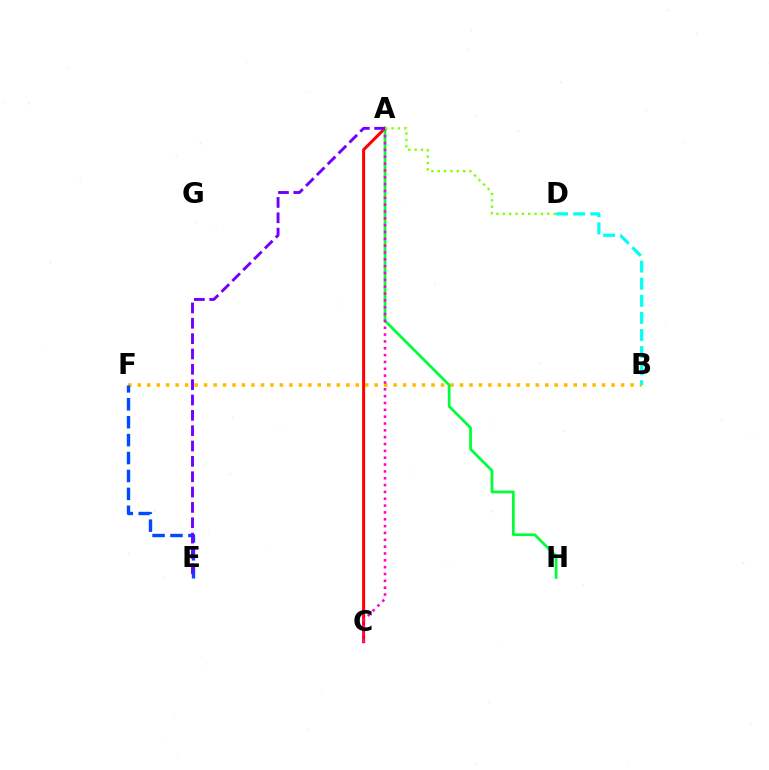{('A', 'C'): [{'color': '#ff0000', 'line_style': 'solid', 'thickness': 2.17}, {'color': '#ff00cf', 'line_style': 'dotted', 'thickness': 1.86}], ('B', 'F'): [{'color': '#ffbd00', 'line_style': 'dotted', 'thickness': 2.57}], ('A', 'H'): [{'color': '#00ff39', 'line_style': 'solid', 'thickness': 1.98}], ('B', 'D'): [{'color': '#00fff6', 'line_style': 'dashed', 'thickness': 2.32}], ('E', 'F'): [{'color': '#004bff', 'line_style': 'dashed', 'thickness': 2.43}], ('A', 'E'): [{'color': '#7200ff', 'line_style': 'dashed', 'thickness': 2.08}], ('A', 'D'): [{'color': '#84ff00', 'line_style': 'dotted', 'thickness': 1.73}]}